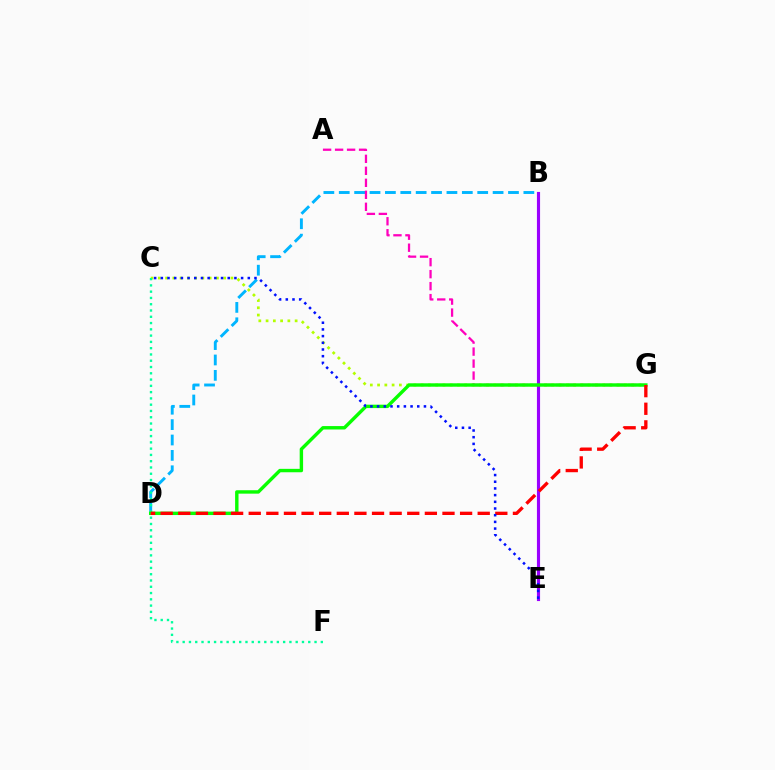{('B', 'E'): [{'color': '#ffa500', 'line_style': 'dotted', 'thickness': 2.11}, {'color': '#9b00ff', 'line_style': 'solid', 'thickness': 2.26}], ('B', 'D'): [{'color': '#00b5ff', 'line_style': 'dashed', 'thickness': 2.09}], ('C', 'G'): [{'color': '#b3ff00', 'line_style': 'dotted', 'thickness': 1.97}], ('C', 'F'): [{'color': '#00ff9d', 'line_style': 'dotted', 'thickness': 1.71}], ('A', 'G'): [{'color': '#ff00bd', 'line_style': 'dashed', 'thickness': 1.63}], ('D', 'G'): [{'color': '#08ff00', 'line_style': 'solid', 'thickness': 2.45}, {'color': '#ff0000', 'line_style': 'dashed', 'thickness': 2.39}], ('C', 'E'): [{'color': '#0010ff', 'line_style': 'dotted', 'thickness': 1.82}]}